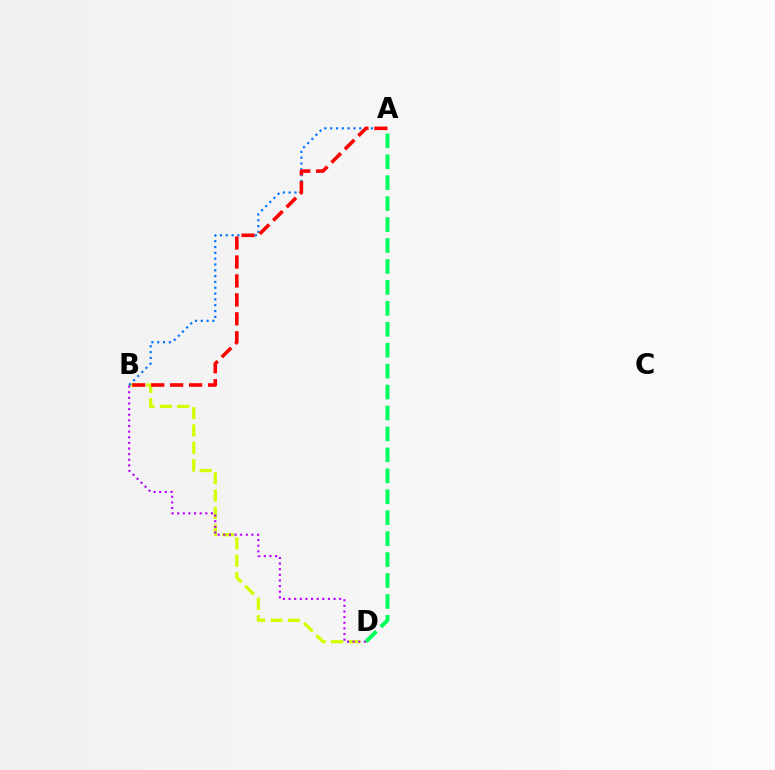{('B', 'D'): [{'color': '#d1ff00', 'line_style': 'dashed', 'thickness': 2.35}, {'color': '#b900ff', 'line_style': 'dotted', 'thickness': 1.53}], ('A', 'B'): [{'color': '#0074ff', 'line_style': 'dotted', 'thickness': 1.58}, {'color': '#ff0000', 'line_style': 'dashed', 'thickness': 2.57}], ('A', 'D'): [{'color': '#00ff5c', 'line_style': 'dashed', 'thickness': 2.84}]}